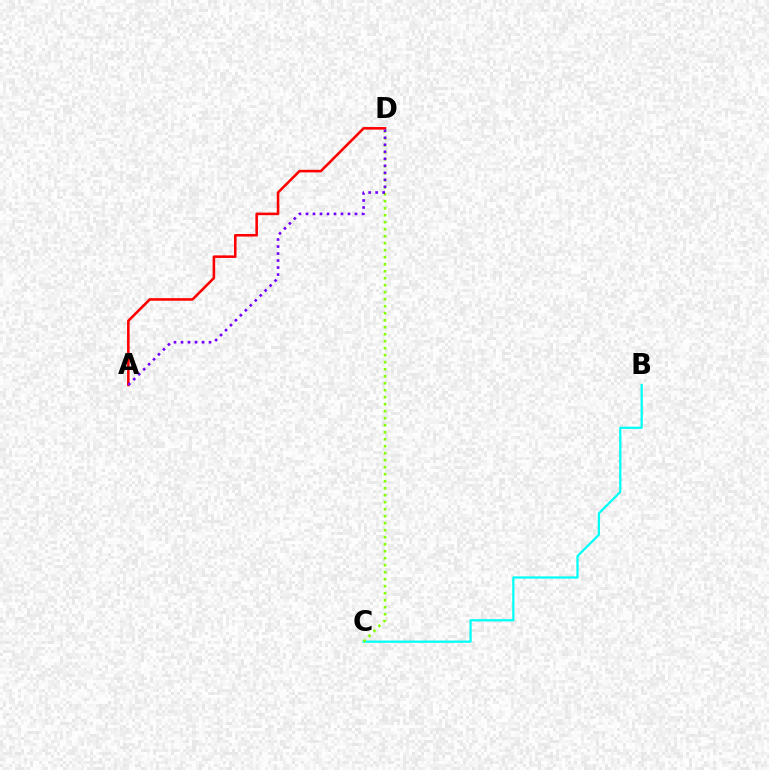{('A', 'D'): [{'color': '#ff0000', 'line_style': 'solid', 'thickness': 1.85}, {'color': '#7200ff', 'line_style': 'dotted', 'thickness': 1.9}], ('B', 'C'): [{'color': '#00fff6', 'line_style': 'solid', 'thickness': 1.61}], ('C', 'D'): [{'color': '#84ff00', 'line_style': 'dotted', 'thickness': 1.9}]}